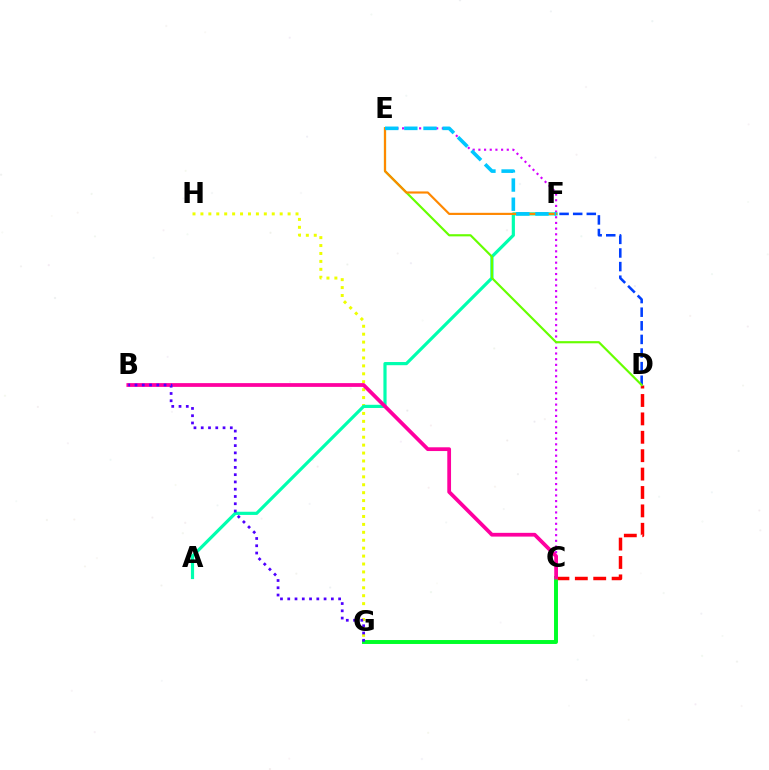{('D', 'F'): [{'color': '#003fff', 'line_style': 'dashed', 'thickness': 1.85}], ('C', 'E'): [{'color': '#d600ff', 'line_style': 'dotted', 'thickness': 1.54}], ('C', 'D'): [{'color': '#ff0000', 'line_style': 'dashed', 'thickness': 2.5}], ('G', 'H'): [{'color': '#eeff00', 'line_style': 'dotted', 'thickness': 2.15}], ('A', 'F'): [{'color': '#00ffaf', 'line_style': 'solid', 'thickness': 2.29}], ('C', 'G'): [{'color': '#00ff27', 'line_style': 'solid', 'thickness': 2.84}], ('D', 'E'): [{'color': '#66ff00', 'line_style': 'solid', 'thickness': 1.56}], ('B', 'C'): [{'color': '#ff00a0', 'line_style': 'solid', 'thickness': 2.7}], ('E', 'F'): [{'color': '#ff8800', 'line_style': 'solid', 'thickness': 1.55}, {'color': '#00c7ff', 'line_style': 'dashed', 'thickness': 2.6}], ('B', 'G'): [{'color': '#4f00ff', 'line_style': 'dotted', 'thickness': 1.97}]}